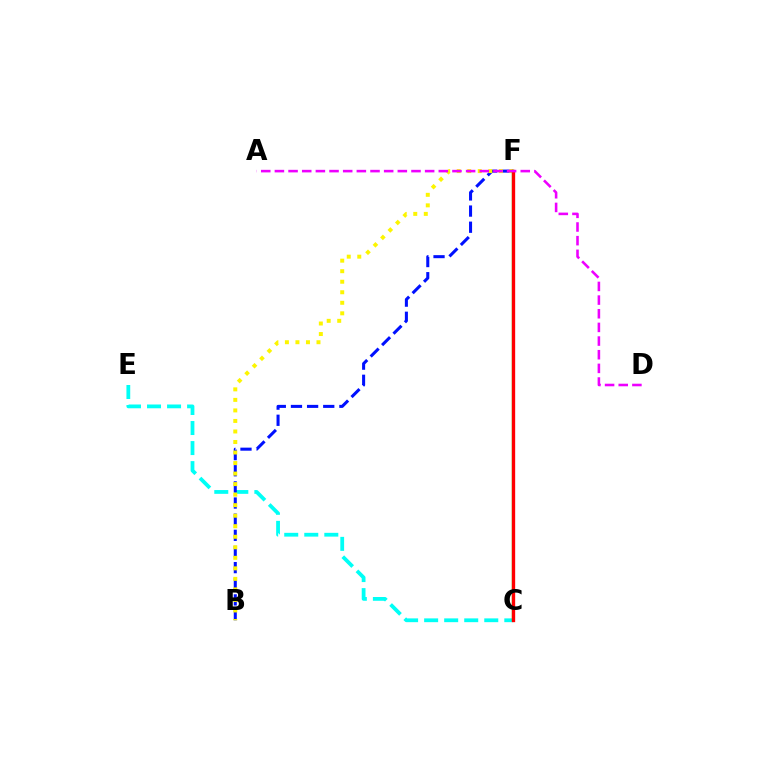{('C', 'E'): [{'color': '#00fff6', 'line_style': 'dashed', 'thickness': 2.72}], ('B', 'F'): [{'color': '#0010ff', 'line_style': 'dashed', 'thickness': 2.19}, {'color': '#fcf500', 'line_style': 'dotted', 'thickness': 2.86}], ('C', 'F'): [{'color': '#08ff00', 'line_style': 'solid', 'thickness': 1.68}, {'color': '#ff0000', 'line_style': 'solid', 'thickness': 2.4}], ('A', 'D'): [{'color': '#ee00ff', 'line_style': 'dashed', 'thickness': 1.86}]}